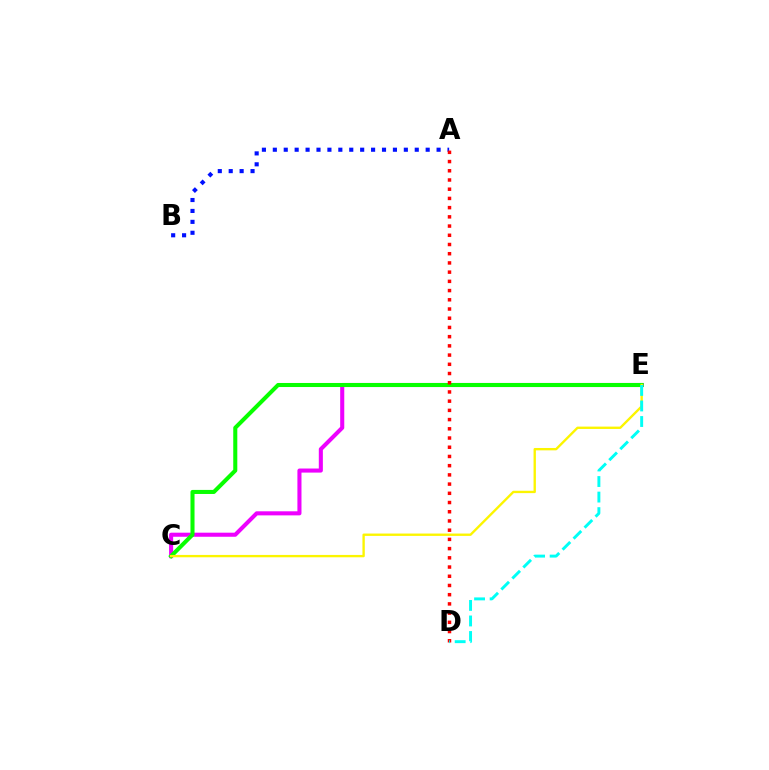{('C', 'E'): [{'color': '#ee00ff', 'line_style': 'solid', 'thickness': 2.93}, {'color': '#08ff00', 'line_style': 'solid', 'thickness': 2.92}, {'color': '#fcf500', 'line_style': 'solid', 'thickness': 1.7}], ('A', 'B'): [{'color': '#0010ff', 'line_style': 'dotted', 'thickness': 2.97}], ('A', 'D'): [{'color': '#ff0000', 'line_style': 'dotted', 'thickness': 2.5}], ('D', 'E'): [{'color': '#00fff6', 'line_style': 'dashed', 'thickness': 2.11}]}